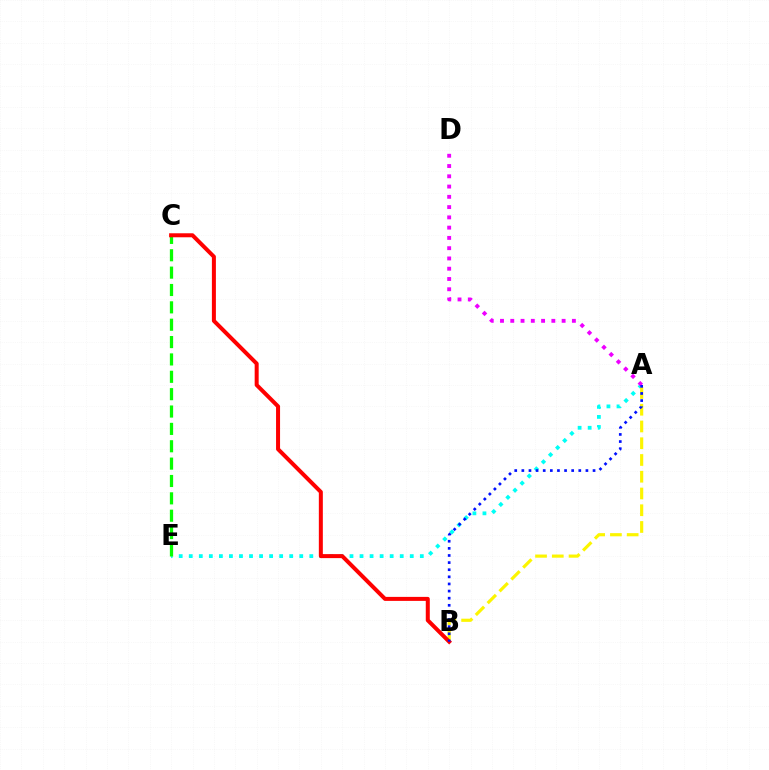{('A', 'E'): [{'color': '#00fff6', 'line_style': 'dotted', 'thickness': 2.73}], ('A', 'B'): [{'color': '#fcf500', 'line_style': 'dashed', 'thickness': 2.28}, {'color': '#0010ff', 'line_style': 'dotted', 'thickness': 1.93}], ('C', 'E'): [{'color': '#08ff00', 'line_style': 'dashed', 'thickness': 2.36}], ('B', 'C'): [{'color': '#ff0000', 'line_style': 'solid', 'thickness': 2.88}], ('A', 'D'): [{'color': '#ee00ff', 'line_style': 'dotted', 'thickness': 2.79}]}